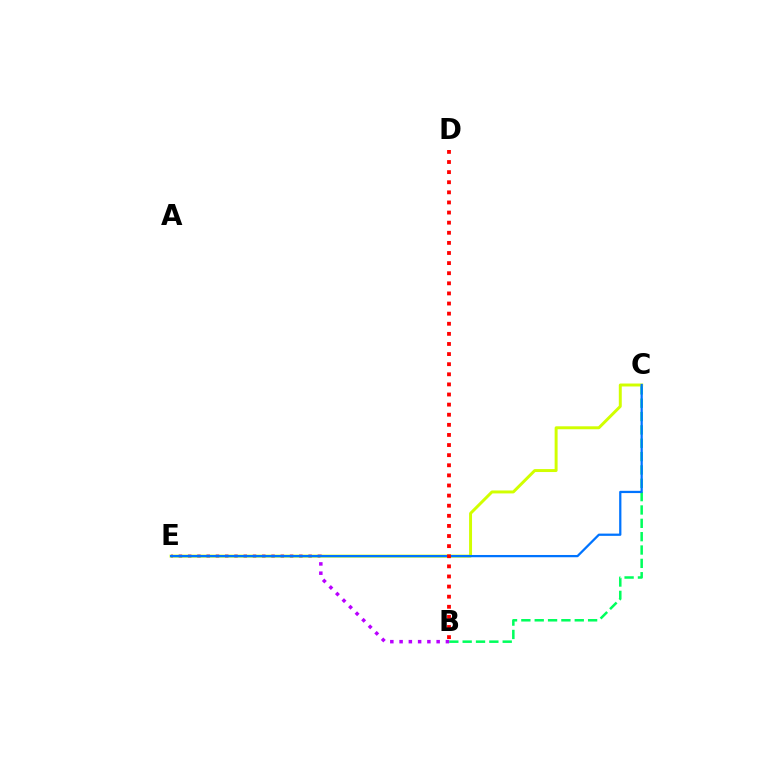{('B', 'C'): [{'color': '#00ff5c', 'line_style': 'dashed', 'thickness': 1.81}], ('B', 'E'): [{'color': '#b900ff', 'line_style': 'dotted', 'thickness': 2.52}], ('C', 'E'): [{'color': '#d1ff00', 'line_style': 'solid', 'thickness': 2.13}, {'color': '#0074ff', 'line_style': 'solid', 'thickness': 1.62}], ('B', 'D'): [{'color': '#ff0000', 'line_style': 'dotted', 'thickness': 2.75}]}